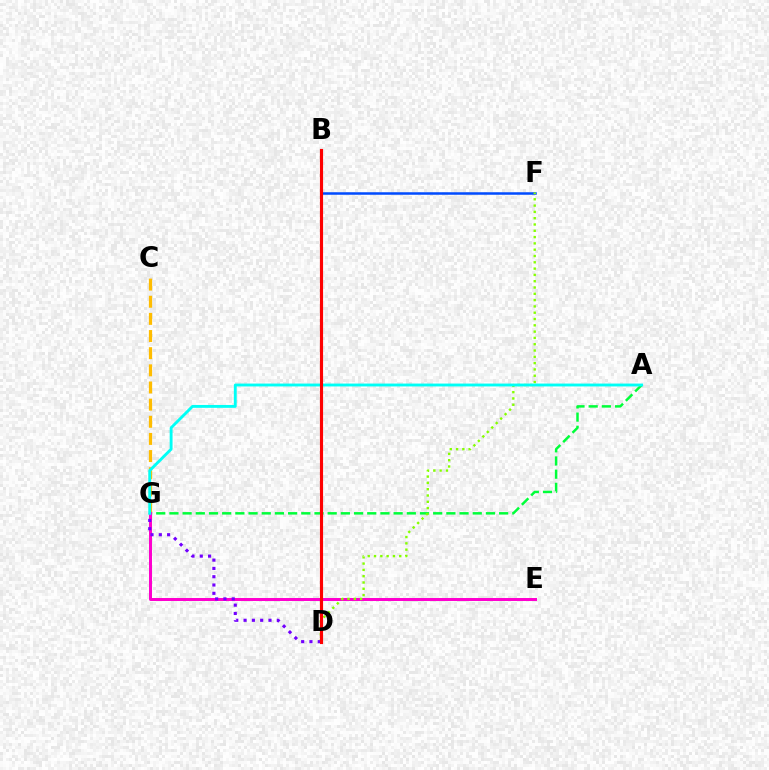{('A', 'G'): [{'color': '#00ff39', 'line_style': 'dashed', 'thickness': 1.79}, {'color': '#00fff6', 'line_style': 'solid', 'thickness': 2.07}], ('C', 'G'): [{'color': '#ffbd00', 'line_style': 'dashed', 'thickness': 2.33}], ('B', 'F'): [{'color': '#004bff', 'line_style': 'solid', 'thickness': 1.8}], ('E', 'G'): [{'color': '#ff00cf', 'line_style': 'solid', 'thickness': 2.15}], ('D', 'F'): [{'color': '#84ff00', 'line_style': 'dotted', 'thickness': 1.71}], ('D', 'G'): [{'color': '#7200ff', 'line_style': 'dotted', 'thickness': 2.26}], ('B', 'D'): [{'color': '#ff0000', 'line_style': 'solid', 'thickness': 2.26}]}